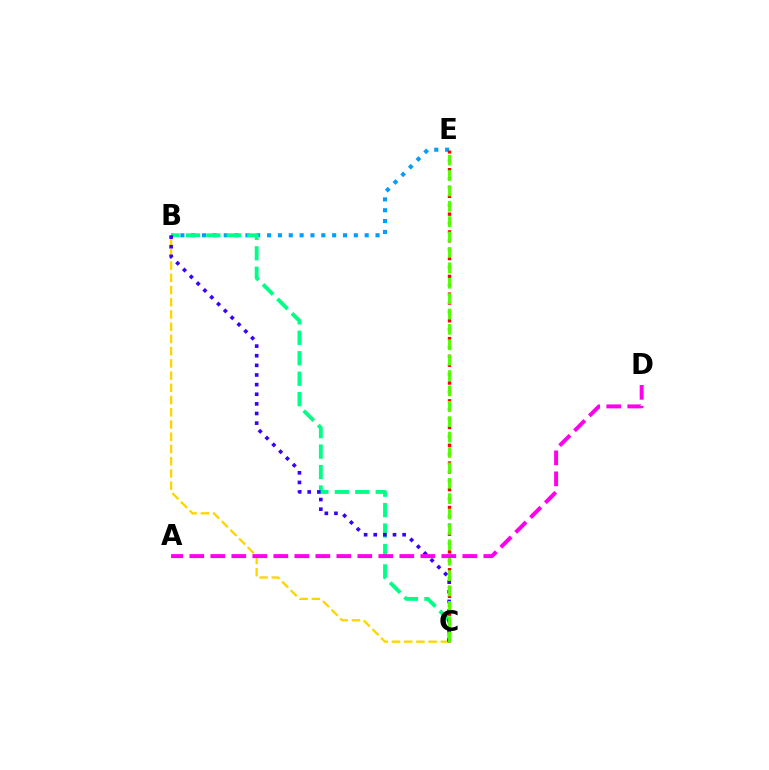{('B', 'E'): [{'color': '#009eff', 'line_style': 'dotted', 'thickness': 2.95}], ('B', 'C'): [{'color': '#ffd500', 'line_style': 'dashed', 'thickness': 1.66}, {'color': '#00ff86', 'line_style': 'dashed', 'thickness': 2.78}, {'color': '#3700ff', 'line_style': 'dotted', 'thickness': 2.62}], ('C', 'E'): [{'color': '#ff0000', 'line_style': 'dotted', 'thickness': 2.42}, {'color': '#4fff00', 'line_style': 'dashed', 'thickness': 2.09}], ('A', 'D'): [{'color': '#ff00ed', 'line_style': 'dashed', 'thickness': 2.85}]}